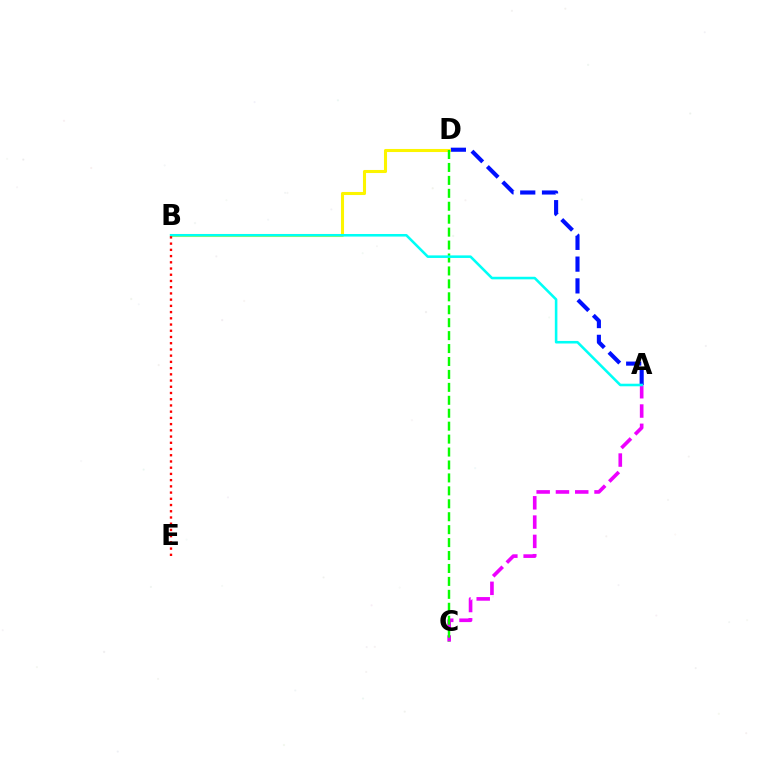{('A', 'D'): [{'color': '#0010ff', 'line_style': 'dashed', 'thickness': 2.96}], ('A', 'C'): [{'color': '#ee00ff', 'line_style': 'dashed', 'thickness': 2.62}], ('B', 'D'): [{'color': '#fcf500', 'line_style': 'solid', 'thickness': 2.21}], ('C', 'D'): [{'color': '#08ff00', 'line_style': 'dashed', 'thickness': 1.76}], ('A', 'B'): [{'color': '#00fff6', 'line_style': 'solid', 'thickness': 1.85}], ('B', 'E'): [{'color': '#ff0000', 'line_style': 'dotted', 'thickness': 1.69}]}